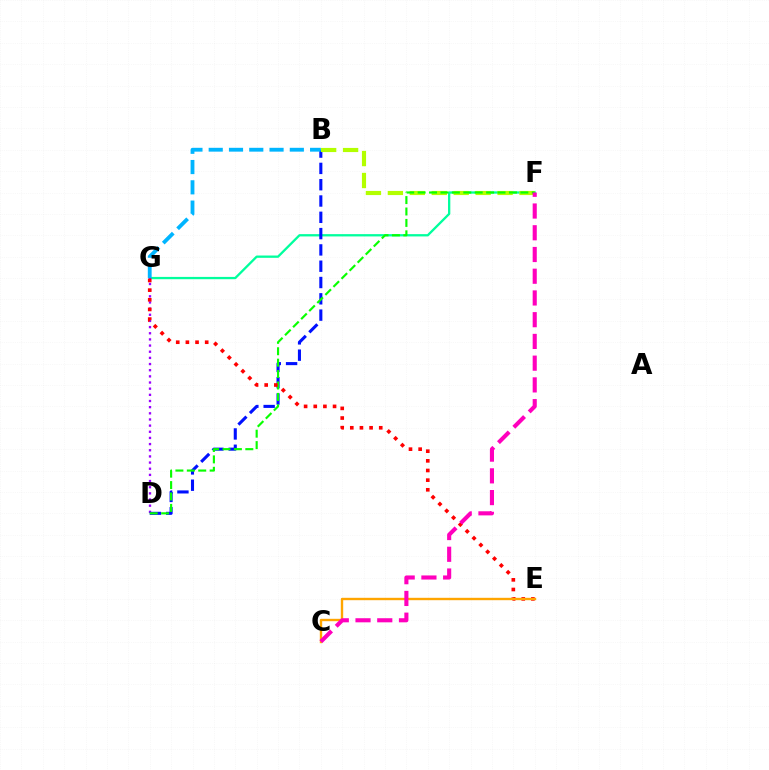{('F', 'G'): [{'color': '#00ff9d', 'line_style': 'solid', 'thickness': 1.65}], ('D', 'G'): [{'color': '#9b00ff', 'line_style': 'dotted', 'thickness': 1.67}], ('B', 'D'): [{'color': '#0010ff', 'line_style': 'dashed', 'thickness': 2.21}], ('B', 'F'): [{'color': '#b3ff00', 'line_style': 'dashed', 'thickness': 2.98}], ('D', 'F'): [{'color': '#08ff00', 'line_style': 'dashed', 'thickness': 1.55}], ('E', 'G'): [{'color': '#ff0000', 'line_style': 'dotted', 'thickness': 2.62}], ('B', 'G'): [{'color': '#00b5ff', 'line_style': 'dashed', 'thickness': 2.75}], ('C', 'E'): [{'color': '#ffa500', 'line_style': 'solid', 'thickness': 1.72}], ('C', 'F'): [{'color': '#ff00bd', 'line_style': 'dashed', 'thickness': 2.95}]}